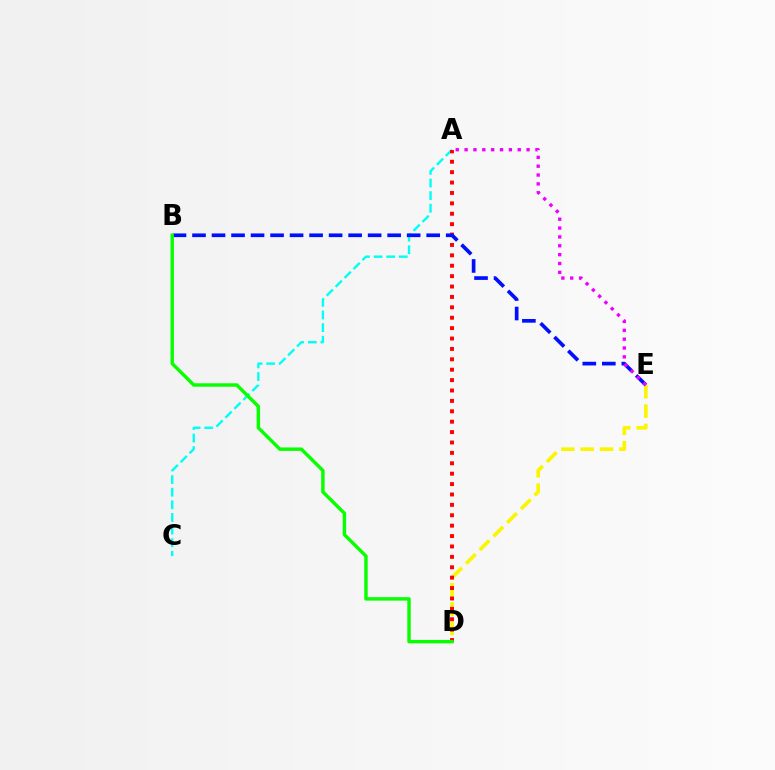{('D', 'E'): [{'color': '#fcf500', 'line_style': 'dashed', 'thickness': 2.63}], ('A', 'C'): [{'color': '#00fff6', 'line_style': 'dashed', 'thickness': 1.71}], ('A', 'D'): [{'color': '#ff0000', 'line_style': 'dotted', 'thickness': 2.82}], ('B', 'E'): [{'color': '#0010ff', 'line_style': 'dashed', 'thickness': 2.65}], ('A', 'E'): [{'color': '#ee00ff', 'line_style': 'dotted', 'thickness': 2.41}], ('B', 'D'): [{'color': '#08ff00', 'line_style': 'solid', 'thickness': 2.46}]}